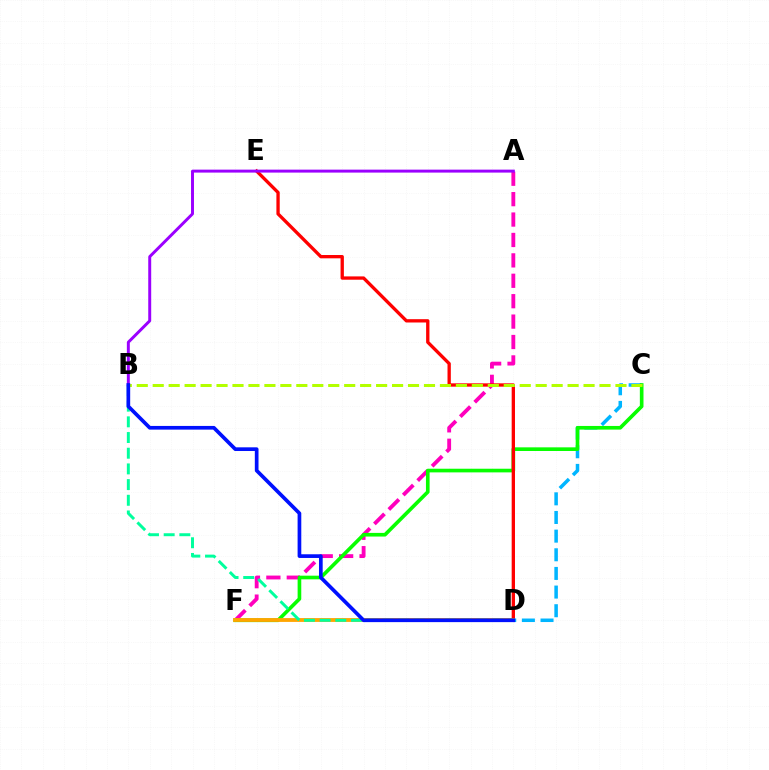{('A', 'F'): [{'color': '#ff00bd', 'line_style': 'dashed', 'thickness': 2.77}], ('C', 'D'): [{'color': '#00b5ff', 'line_style': 'dashed', 'thickness': 2.53}], ('C', 'F'): [{'color': '#08ff00', 'line_style': 'solid', 'thickness': 2.63}], ('D', 'E'): [{'color': '#ff0000', 'line_style': 'solid', 'thickness': 2.39}], ('D', 'F'): [{'color': '#ffa500', 'line_style': 'solid', 'thickness': 2.76}], ('B', 'C'): [{'color': '#b3ff00', 'line_style': 'dashed', 'thickness': 2.17}], ('B', 'D'): [{'color': '#00ff9d', 'line_style': 'dashed', 'thickness': 2.13}, {'color': '#0010ff', 'line_style': 'solid', 'thickness': 2.66}], ('A', 'B'): [{'color': '#9b00ff', 'line_style': 'solid', 'thickness': 2.13}]}